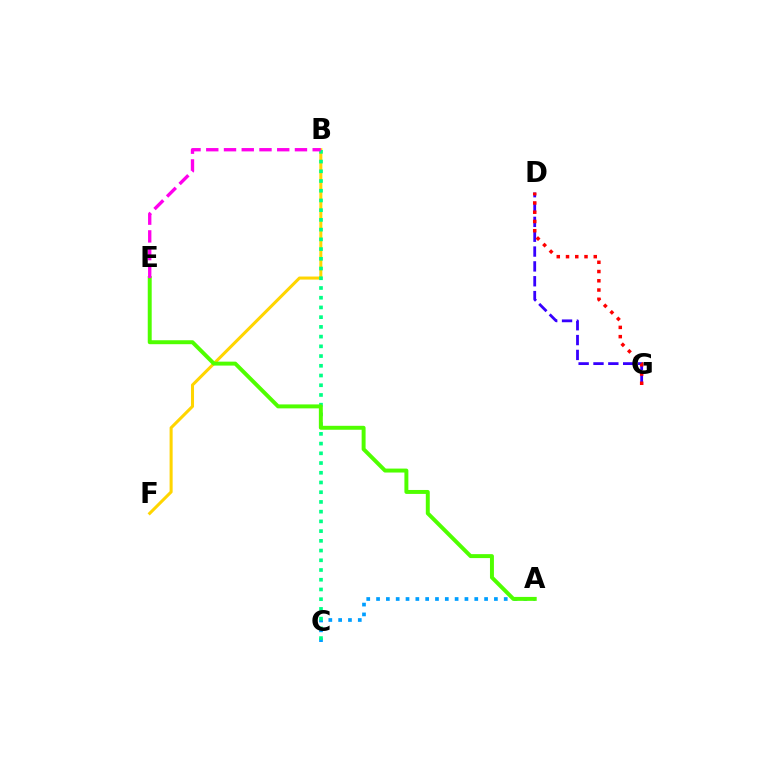{('A', 'C'): [{'color': '#009eff', 'line_style': 'dotted', 'thickness': 2.67}], ('D', 'G'): [{'color': '#3700ff', 'line_style': 'dashed', 'thickness': 2.02}, {'color': '#ff0000', 'line_style': 'dotted', 'thickness': 2.51}], ('B', 'F'): [{'color': '#ffd500', 'line_style': 'solid', 'thickness': 2.19}], ('B', 'C'): [{'color': '#00ff86', 'line_style': 'dotted', 'thickness': 2.64}], ('A', 'E'): [{'color': '#4fff00', 'line_style': 'solid', 'thickness': 2.84}], ('B', 'E'): [{'color': '#ff00ed', 'line_style': 'dashed', 'thickness': 2.41}]}